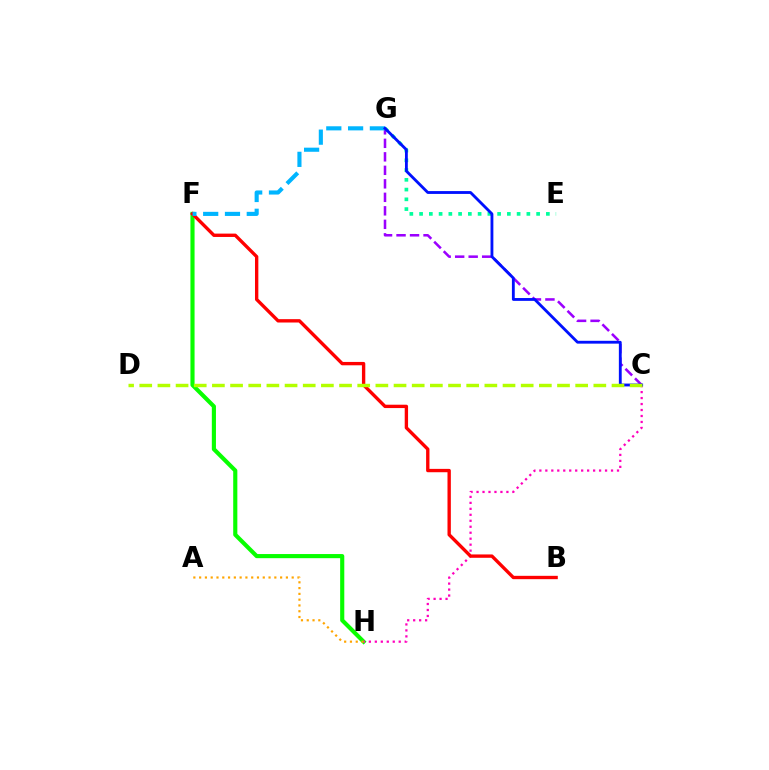{('F', 'H'): [{'color': '#08ff00', 'line_style': 'solid', 'thickness': 2.97}], ('C', 'H'): [{'color': '#ff00bd', 'line_style': 'dotted', 'thickness': 1.62}], ('E', 'G'): [{'color': '#00ff9d', 'line_style': 'dotted', 'thickness': 2.65}], ('C', 'G'): [{'color': '#9b00ff', 'line_style': 'dashed', 'thickness': 1.83}, {'color': '#0010ff', 'line_style': 'solid', 'thickness': 2.04}], ('B', 'F'): [{'color': '#ff0000', 'line_style': 'solid', 'thickness': 2.42}], ('F', 'G'): [{'color': '#00b5ff', 'line_style': 'dashed', 'thickness': 2.96}], ('A', 'H'): [{'color': '#ffa500', 'line_style': 'dotted', 'thickness': 1.57}], ('C', 'D'): [{'color': '#b3ff00', 'line_style': 'dashed', 'thickness': 2.47}]}